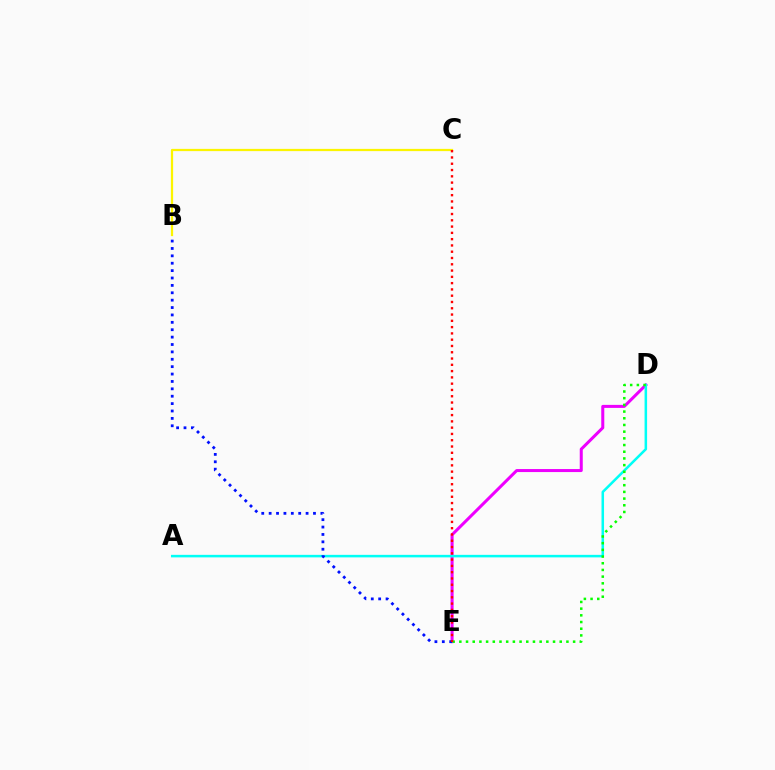{('D', 'E'): [{'color': '#ee00ff', 'line_style': 'solid', 'thickness': 2.18}, {'color': '#08ff00', 'line_style': 'dotted', 'thickness': 1.82}], ('A', 'D'): [{'color': '#00fff6', 'line_style': 'solid', 'thickness': 1.82}], ('B', 'C'): [{'color': '#fcf500', 'line_style': 'solid', 'thickness': 1.62}], ('B', 'E'): [{'color': '#0010ff', 'line_style': 'dotted', 'thickness': 2.01}], ('C', 'E'): [{'color': '#ff0000', 'line_style': 'dotted', 'thickness': 1.71}]}